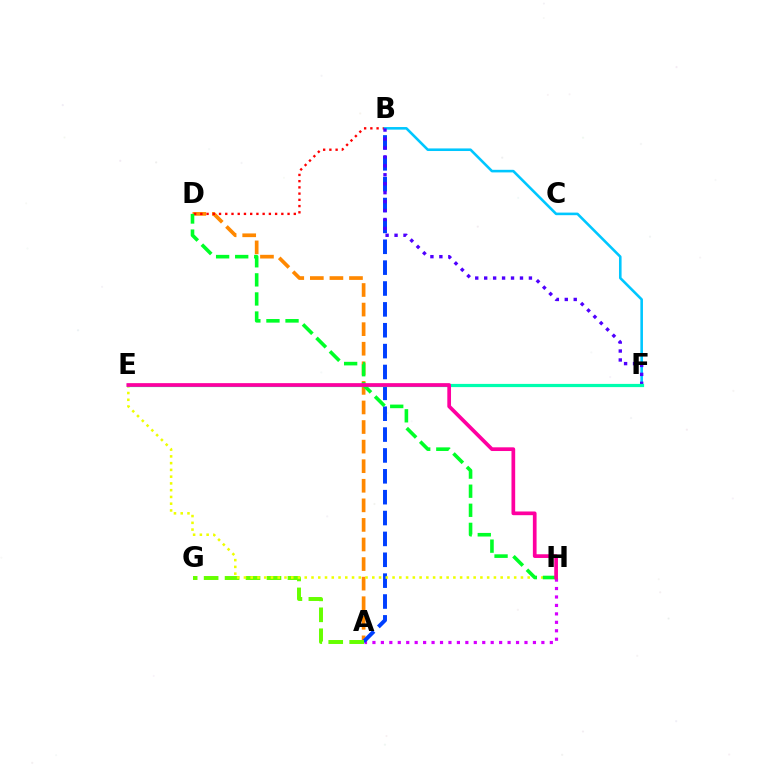{('A', 'H'): [{'color': '#d600ff', 'line_style': 'dotted', 'thickness': 2.3}], ('A', 'D'): [{'color': '#ff8800', 'line_style': 'dashed', 'thickness': 2.66}], ('A', 'B'): [{'color': '#003fff', 'line_style': 'dashed', 'thickness': 2.83}], ('B', 'D'): [{'color': '#ff0000', 'line_style': 'dotted', 'thickness': 1.69}], ('A', 'G'): [{'color': '#66ff00', 'line_style': 'dashed', 'thickness': 2.85}], ('B', 'F'): [{'color': '#00c7ff', 'line_style': 'solid', 'thickness': 1.86}, {'color': '#4f00ff', 'line_style': 'dotted', 'thickness': 2.43}], ('E', 'H'): [{'color': '#eeff00', 'line_style': 'dotted', 'thickness': 1.84}, {'color': '#ff00a0', 'line_style': 'solid', 'thickness': 2.67}], ('E', 'F'): [{'color': '#00ffaf', 'line_style': 'solid', 'thickness': 2.31}], ('D', 'H'): [{'color': '#00ff27', 'line_style': 'dashed', 'thickness': 2.59}]}